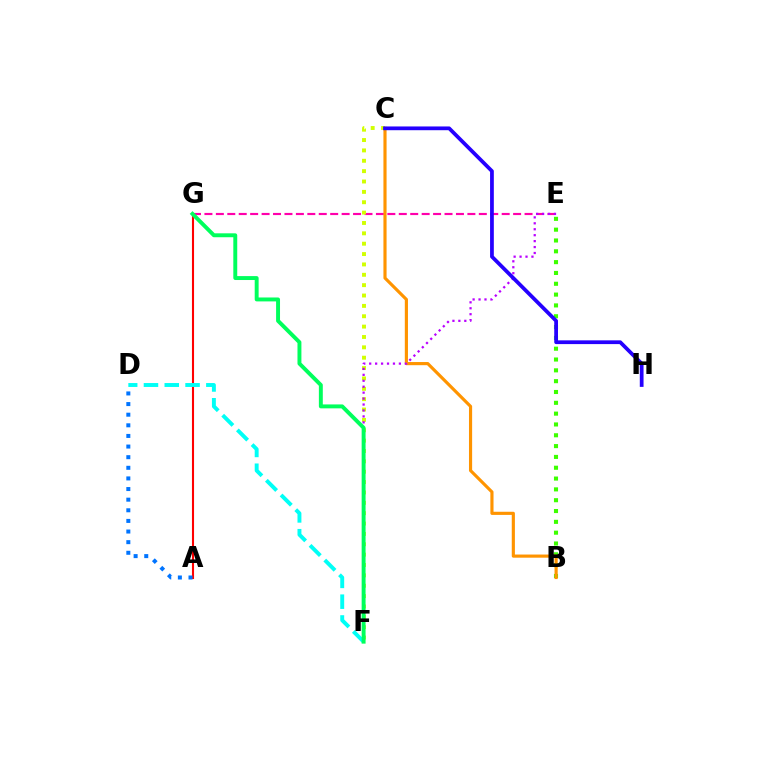{('E', 'G'): [{'color': '#ff00ac', 'line_style': 'dashed', 'thickness': 1.55}], ('B', 'E'): [{'color': '#3dff00', 'line_style': 'dotted', 'thickness': 2.94}], ('A', 'G'): [{'color': '#ff0000', 'line_style': 'solid', 'thickness': 1.51}], ('C', 'F'): [{'color': '#d1ff00', 'line_style': 'dotted', 'thickness': 2.82}], ('D', 'F'): [{'color': '#00fff6', 'line_style': 'dashed', 'thickness': 2.83}], ('B', 'C'): [{'color': '#ff9400', 'line_style': 'solid', 'thickness': 2.27}], ('E', 'F'): [{'color': '#b900ff', 'line_style': 'dotted', 'thickness': 1.61}], ('C', 'H'): [{'color': '#2500ff', 'line_style': 'solid', 'thickness': 2.7}], ('F', 'G'): [{'color': '#00ff5c', 'line_style': 'solid', 'thickness': 2.83}], ('A', 'D'): [{'color': '#0074ff', 'line_style': 'dotted', 'thickness': 2.89}]}